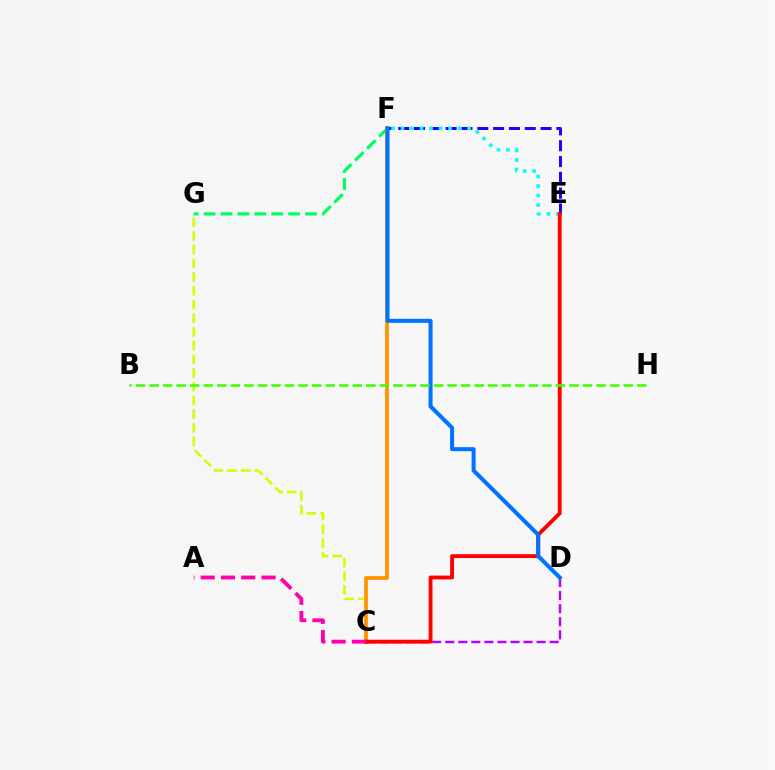{('F', 'G'): [{'color': '#00ff5c', 'line_style': 'dashed', 'thickness': 2.3}], ('C', 'G'): [{'color': '#d1ff00', 'line_style': 'dashed', 'thickness': 1.86}], ('C', 'F'): [{'color': '#ff9400', 'line_style': 'solid', 'thickness': 2.72}], ('E', 'F'): [{'color': '#2500ff', 'line_style': 'dashed', 'thickness': 2.15}, {'color': '#00fff6', 'line_style': 'dotted', 'thickness': 2.59}], ('C', 'D'): [{'color': '#b900ff', 'line_style': 'dashed', 'thickness': 1.77}], ('C', 'E'): [{'color': '#ff0000', 'line_style': 'solid', 'thickness': 2.77}], ('D', 'F'): [{'color': '#0074ff', 'line_style': 'solid', 'thickness': 2.91}], ('B', 'H'): [{'color': '#3dff00', 'line_style': 'dashed', 'thickness': 1.84}], ('A', 'C'): [{'color': '#ff00ac', 'line_style': 'dashed', 'thickness': 2.75}]}